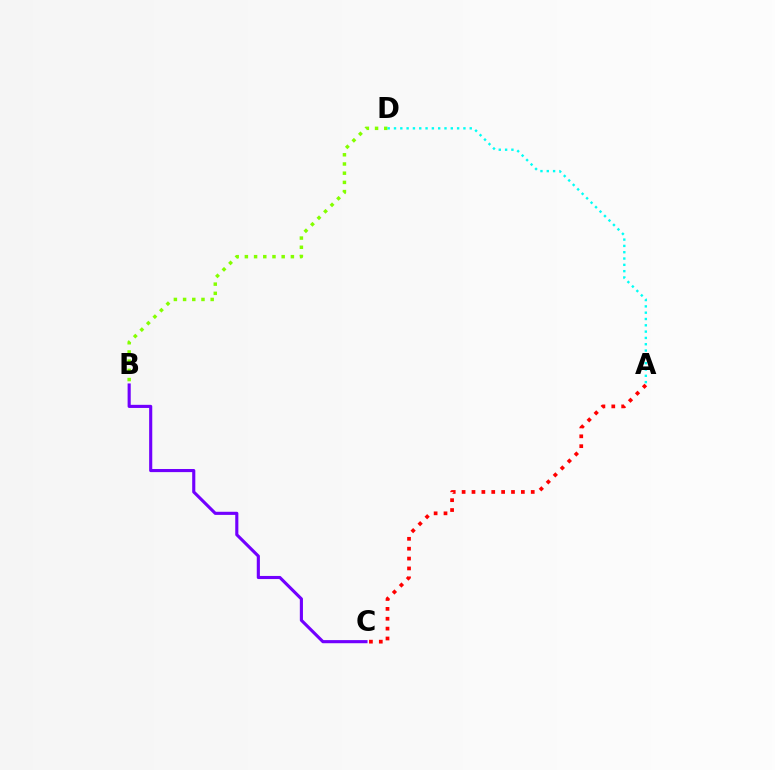{('B', 'D'): [{'color': '#84ff00', 'line_style': 'dotted', 'thickness': 2.5}], ('A', 'D'): [{'color': '#00fff6', 'line_style': 'dotted', 'thickness': 1.71}], ('B', 'C'): [{'color': '#7200ff', 'line_style': 'solid', 'thickness': 2.25}], ('A', 'C'): [{'color': '#ff0000', 'line_style': 'dotted', 'thickness': 2.68}]}